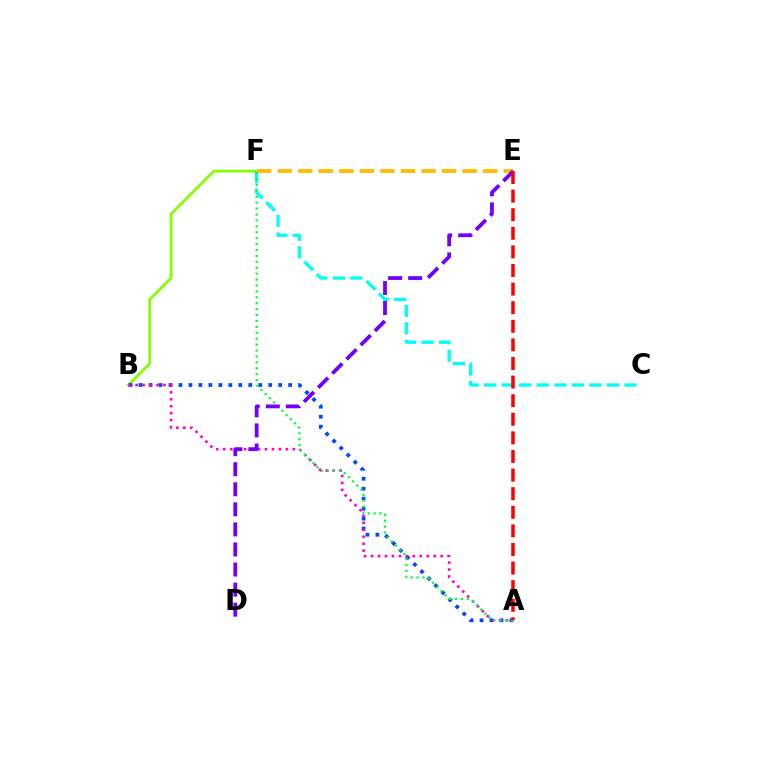{('B', 'F'): [{'color': '#84ff00', 'line_style': 'solid', 'thickness': 1.98}], ('A', 'B'): [{'color': '#004bff', 'line_style': 'dotted', 'thickness': 2.71}, {'color': '#ff00cf', 'line_style': 'dotted', 'thickness': 1.89}], ('C', 'F'): [{'color': '#00fff6', 'line_style': 'dashed', 'thickness': 2.38}], ('E', 'F'): [{'color': '#ffbd00', 'line_style': 'dashed', 'thickness': 2.79}], ('A', 'F'): [{'color': '#00ff39', 'line_style': 'dotted', 'thickness': 1.61}], ('D', 'E'): [{'color': '#7200ff', 'line_style': 'dashed', 'thickness': 2.73}], ('A', 'E'): [{'color': '#ff0000', 'line_style': 'dashed', 'thickness': 2.53}]}